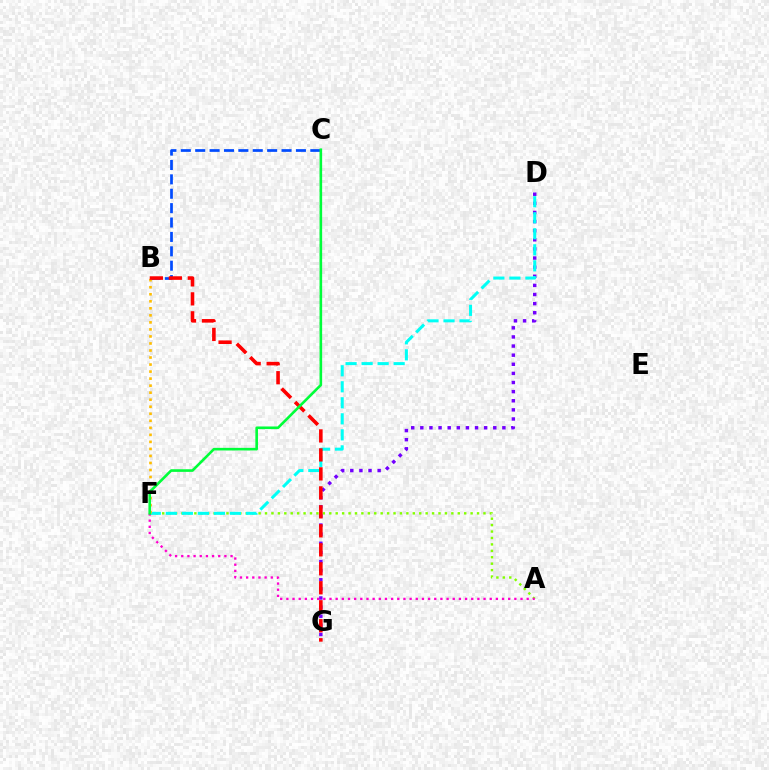{('A', 'F'): [{'color': '#84ff00', 'line_style': 'dotted', 'thickness': 1.75}, {'color': '#ff00cf', 'line_style': 'dotted', 'thickness': 1.67}], ('D', 'G'): [{'color': '#7200ff', 'line_style': 'dotted', 'thickness': 2.48}], ('B', 'C'): [{'color': '#004bff', 'line_style': 'dashed', 'thickness': 1.95}], ('D', 'F'): [{'color': '#00fff6', 'line_style': 'dashed', 'thickness': 2.18}], ('B', 'F'): [{'color': '#ffbd00', 'line_style': 'dotted', 'thickness': 1.91}], ('B', 'G'): [{'color': '#ff0000', 'line_style': 'dashed', 'thickness': 2.58}], ('C', 'F'): [{'color': '#00ff39', 'line_style': 'solid', 'thickness': 1.89}]}